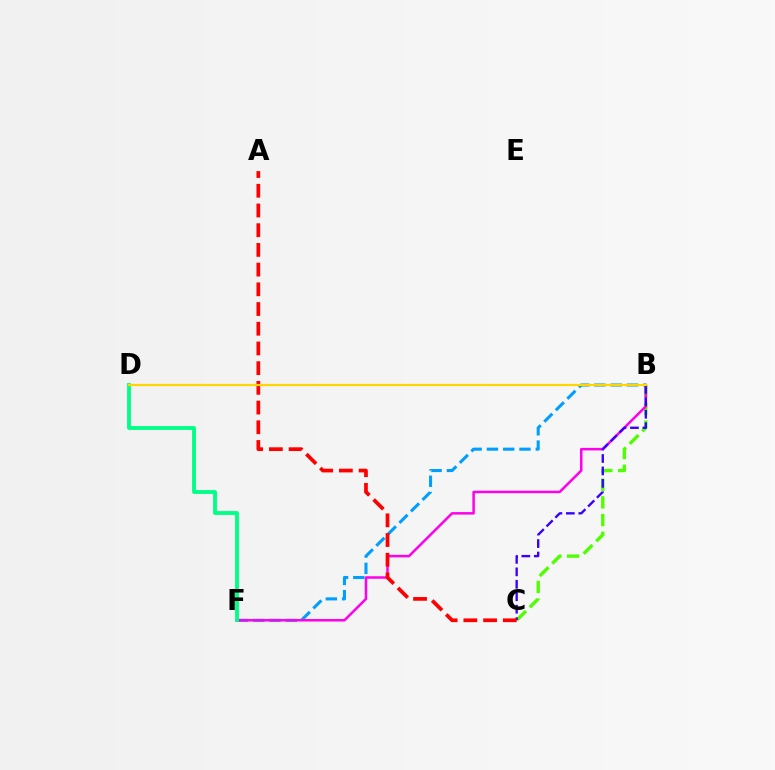{('B', 'C'): [{'color': '#4fff00', 'line_style': 'dashed', 'thickness': 2.41}, {'color': '#3700ff', 'line_style': 'dashed', 'thickness': 1.69}], ('B', 'F'): [{'color': '#009eff', 'line_style': 'dashed', 'thickness': 2.21}, {'color': '#ff00ed', 'line_style': 'solid', 'thickness': 1.81}], ('A', 'C'): [{'color': '#ff0000', 'line_style': 'dashed', 'thickness': 2.68}], ('D', 'F'): [{'color': '#00ff86', 'line_style': 'solid', 'thickness': 2.75}], ('B', 'D'): [{'color': '#ffd500', 'line_style': 'solid', 'thickness': 1.56}]}